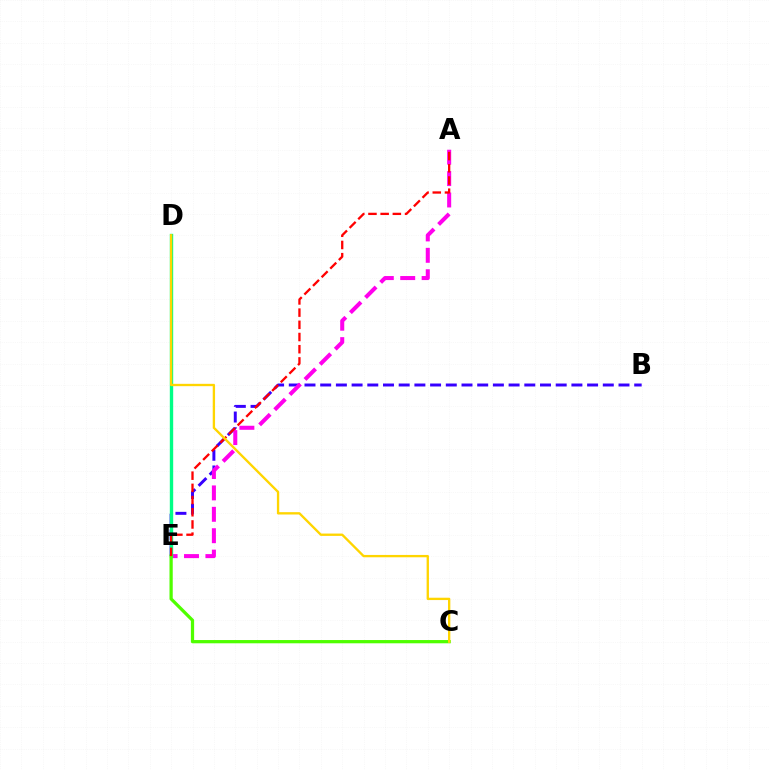{('D', 'E'): [{'color': '#009eff', 'line_style': 'dashed', 'thickness': 2.1}, {'color': '#00ff86', 'line_style': 'solid', 'thickness': 2.43}], ('B', 'E'): [{'color': '#3700ff', 'line_style': 'dashed', 'thickness': 2.13}], ('A', 'E'): [{'color': '#ff00ed', 'line_style': 'dashed', 'thickness': 2.91}, {'color': '#ff0000', 'line_style': 'dashed', 'thickness': 1.66}], ('C', 'E'): [{'color': '#4fff00', 'line_style': 'solid', 'thickness': 2.34}], ('C', 'D'): [{'color': '#ffd500', 'line_style': 'solid', 'thickness': 1.68}]}